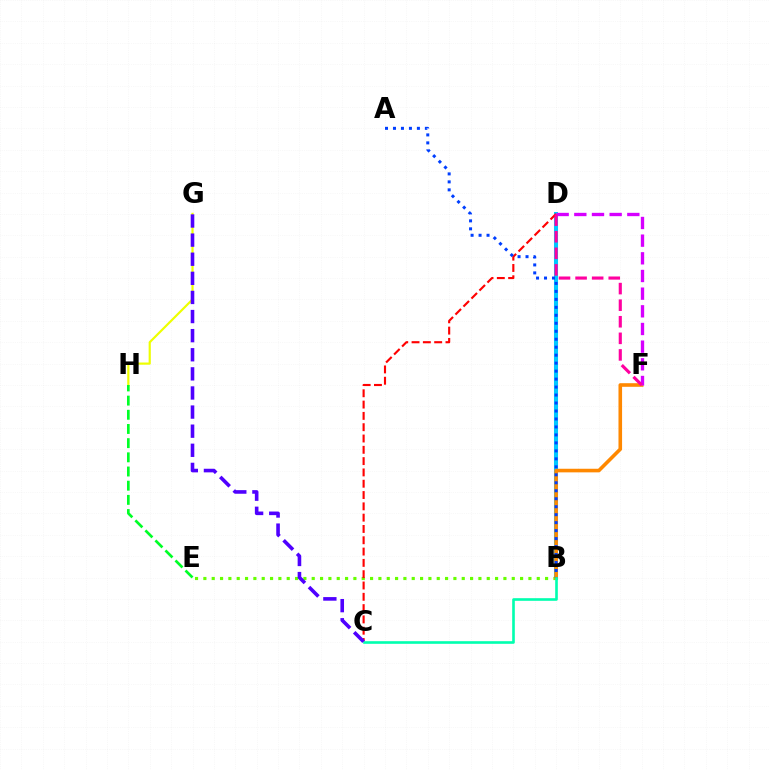{('B', 'D'): [{'color': '#00c7ff', 'line_style': 'solid', 'thickness': 2.91}], ('B', 'E'): [{'color': '#66ff00', 'line_style': 'dotted', 'thickness': 2.26}], ('C', 'D'): [{'color': '#ff0000', 'line_style': 'dashed', 'thickness': 1.54}], ('B', 'F'): [{'color': '#ff8800', 'line_style': 'solid', 'thickness': 2.59}], ('D', 'F'): [{'color': '#d600ff', 'line_style': 'dashed', 'thickness': 2.4}, {'color': '#ff00a0', 'line_style': 'dashed', 'thickness': 2.25}], ('A', 'B'): [{'color': '#003fff', 'line_style': 'dotted', 'thickness': 2.17}], ('B', 'C'): [{'color': '#00ffaf', 'line_style': 'solid', 'thickness': 1.89}], ('G', 'H'): [{'color': '#eeff00', 'line_style': 'solid', 'thickness': 1.57}], ('C', 'G'): [{'color': '#4f00ff', 'line_style': 'dashed', 'thickness': 2.6}], ('E', 'H'): [{'color': '#00ff27', 'line_style': 'dashed', 'thickness': 1.93}]}